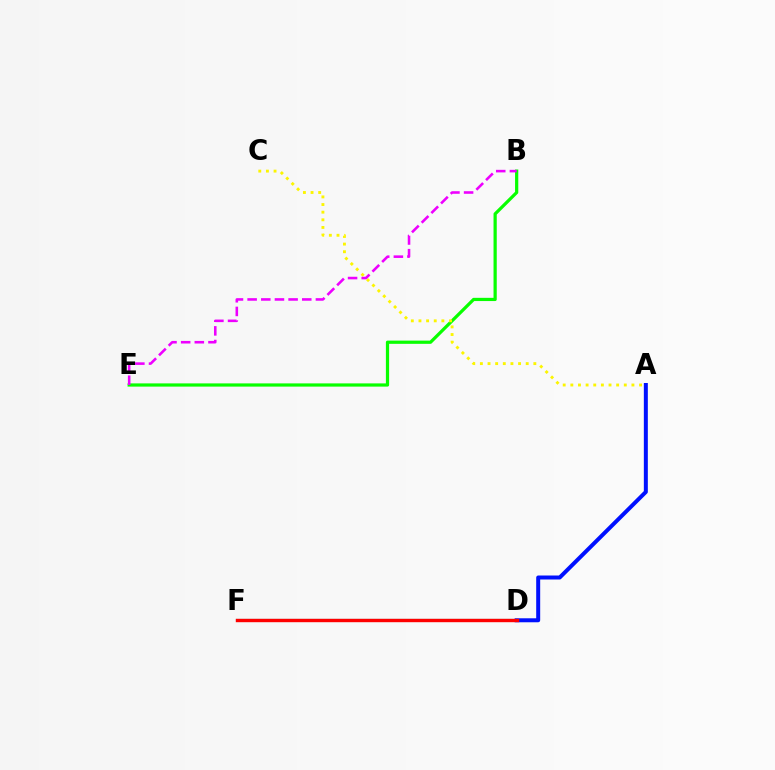{('B', 'E'): [{'color': '#08ff00', 'line_style': 'solid', 'thickness': 2.32}, {'color': '#ee00ff', 'line_style': 'dashed', 'thickness': 1.86}], ('D', 'F'): [{'color': '#00fff6', 'line_style': 'solid', 'thickness': 1.54}, {'color': '#ff0000', 'line_style': 'solid', 'thickness': 2.45}], ('A', 'C'): [{'color': '#fcf500', 'line_style': 'dotted', 'thickness': 2.07}], ('A', 'D'): [{'color': '#0010ff', 'line_style': 'solid', 'thickness': 2.87}]}